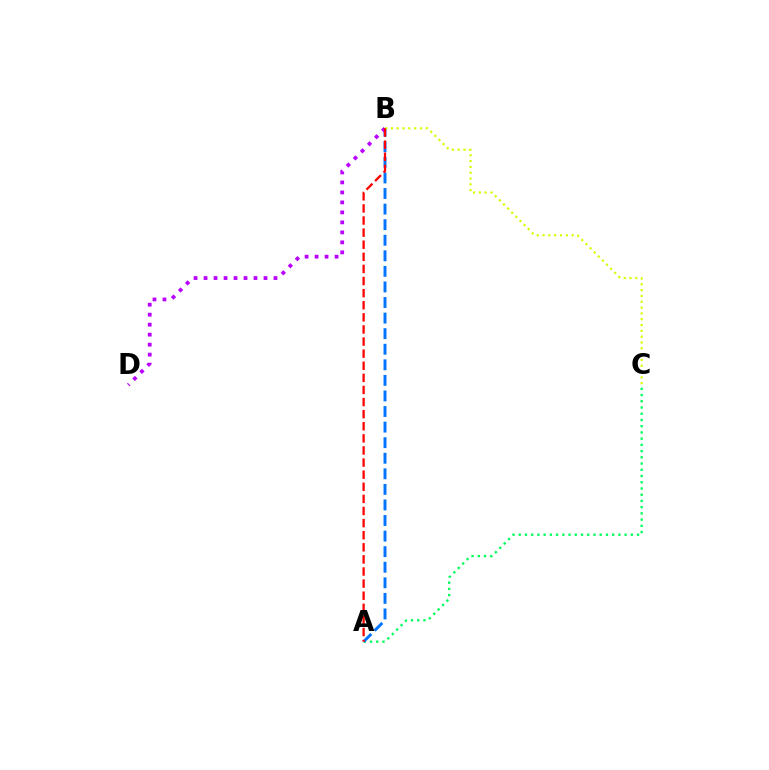{('A', 'C'): [{'color': '#00ff5c', 'line_style': 'dotted', 'thickness': 1.69}], ('A', 'B'): [{'color': '#0074ff', 'line_style': 'dashed', 'thickness': 2.12}, {'color': '#ff0000', 'line_style': 'dashed', 'thickness': 1.64}], ('B', 'D'): [{'color': '#b900ff', 'line_style': 'dotted', 'thickness': 2.71}], ('B', 'C'): [{'color': '#d1ff00', 'line_style': 'dotted', 'thickness': 1.58}]}